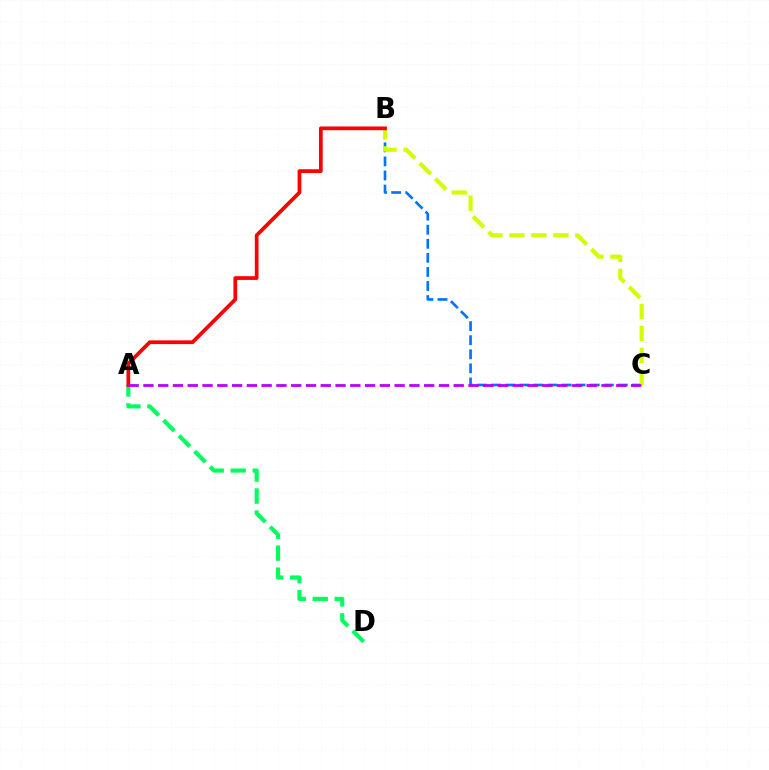{('A', 'D'): [{'color': '#00ff5c', 'line_style': 'dashed', 'thickness': 2.99}], ('B', 'C'): [{'color': '#0074ff', 'line_style': 'dashed', 'thickness': 1.91}, {'color': '#d1ff00', 'line_style': 'dashed', 'thickness': 2.99}], ('A', 'B'): [{'color': '#ff0000', 'line_style': 'solid', 'thickness': 2.69}], ('A', 'C'): [{'color': '#b900ff', 'line_style': 'dashed', 'thickness': 2.01}]}